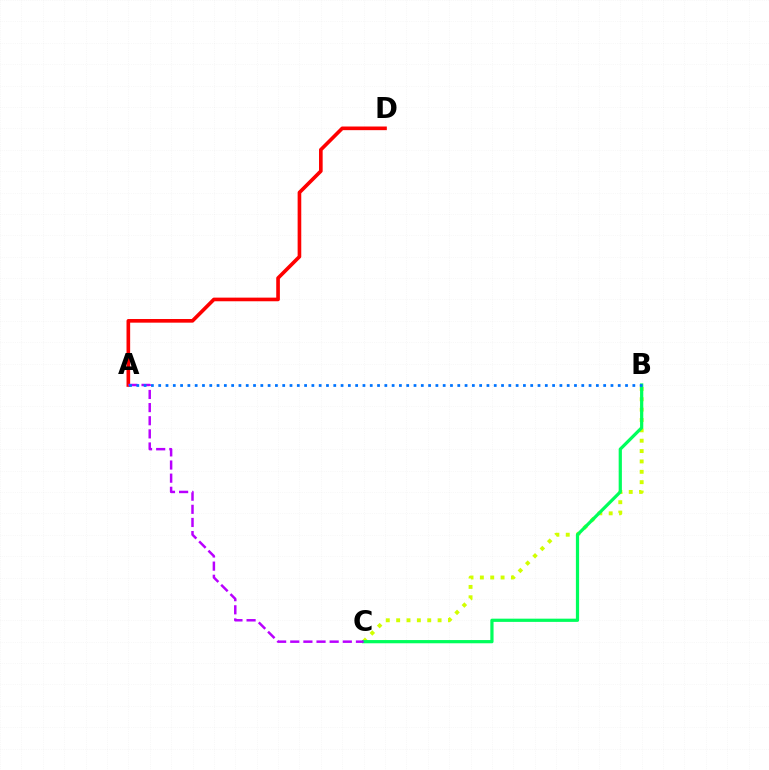{('B', 'C'): [{'color': '#d1ff00', 'line_style': 'dotted', 'thickness': 2.81}, {'color': '#00ff5c', 'line_style': 'solid', 'thickness': 2.32}], ('A', 'D'): [{'color': '#ff0000', 'line_style': 'solid', 'thickness': 2.62}], ('A', 'C'): [{'color': '#b900ff', 'line_style': 'dashed', 'thickness': 1.78}], ('A', 'B'): [{'color': '#0074ff', 'line_style': 'dotted', 'thickness': 1.98}]}